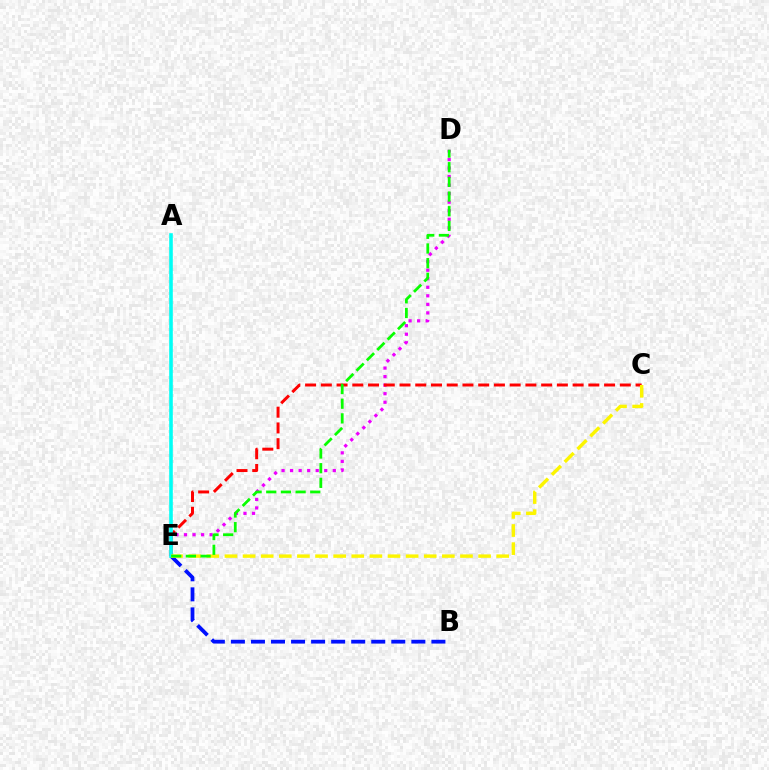{('D', 'E'): [{'color': '#ee00ff', 'line_style': 'dotted', 'thickness': 2.32}, {'color': '#08ff00', 'line_style': 'dashed', 'thickness': 1.99}], ('B', 'E'): [{'color': '#0010ff', 'line_style': 'dashed', 'thickness': 2.72}], ('C', 'E'): [{'color': '#ff0000', 'line_style': 'dashed', 'thickness': 2.14}, {'color': '#fcf500', 'line_style': 'dashed', 'thickness': 2.46}], ('A', 'E'): [{'color': '#00fff6', 'line_style': 'solid', 'thickness': 2.59}]}